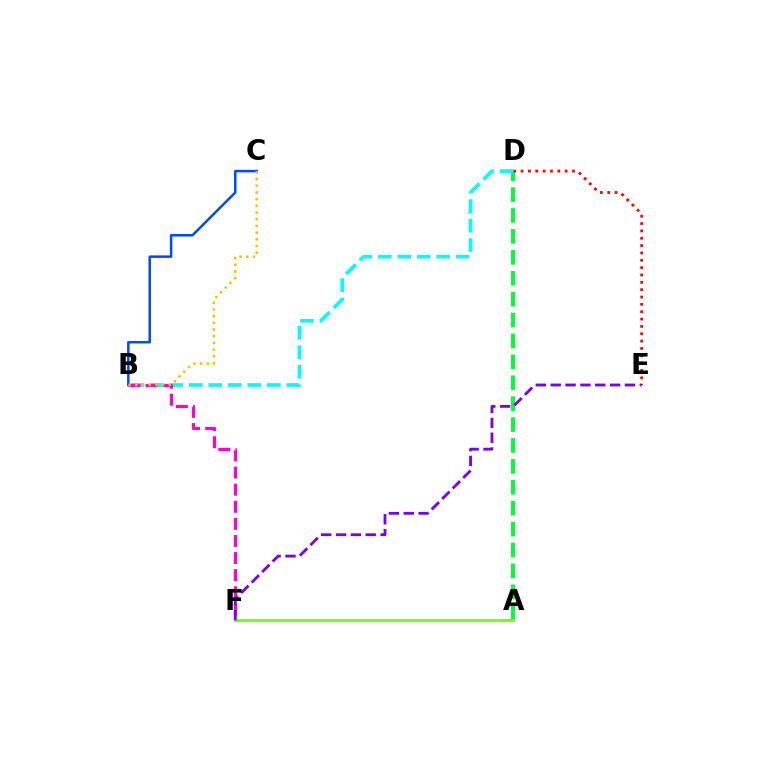{('A', 'D'): [{'color': '#00ff39', 'line_style': 'dashed', 'thickness': 2.84}], ('D', 'E'): [{'color': '#ff0000', 'line_style': 'dotted', 'thickness': 2.0}], ('A', 'F'): [{'color': '#84ff00', 'line_style': 'solid', 'thickness': 2.2}], ('B', 'D'): [{'color': '#00fff6', 'line_style': 'dashed', 'thickness': 2.65}], ('B', 'F'): [{'color': '#ff00cf', 'line_style': 'dashed', 'thickness': 2.32}], ('B', 'C'): [{'color': '#004bff', 'line_style': 'solid', 'thickness': 1.81}, {'color': '#ffbd00', 'line_style': 'dotted', 'thickness': 1.82}], ('E', 'F'): [{'color': '#7200ff', 'line_style': 'dashed', 'thickness': 2.02}]}